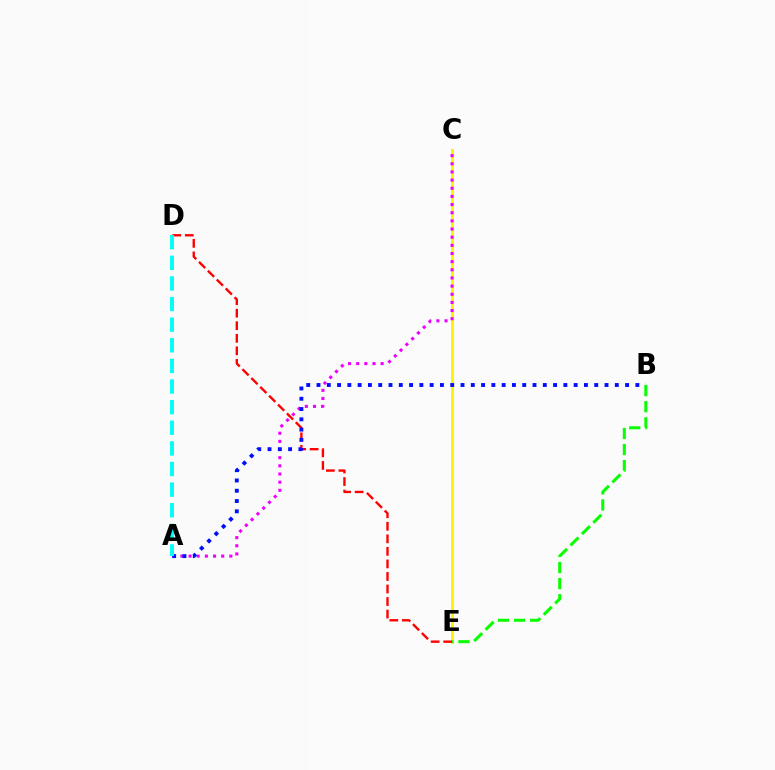{('C', 'E'): [{'color': '#fcf500', 'line_style': 'solid', 'thickness': 2.13}], ('D', 'E'): [{'color': '#ff0000', 'line_style': 'dashed', 'thickness': 1.7}], ('A', 'C'): [{'color': '#ee00ff', 'line_style': 'dotted', 'thickness': 2.22}], ('A', 'B'): [{'color': '#0010ff', 'line_style': 'dotted', 'thickness': 2.79}], ('A', 'D'): [{'color': '#00fff6', 'line_style': 'dashed', 'thickness': 2.8}], ('B', 'E'): [{'color': '#08ff00', 'line_style': 'dashed', 'thickness': 2.19}]}